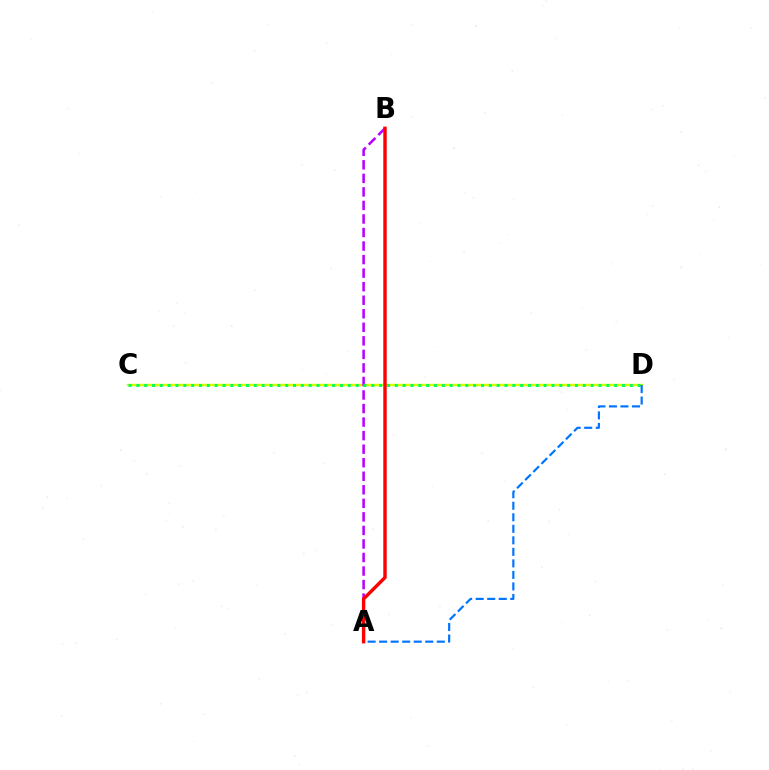{('C', 'D'): [{'color': '#d1ff00', 'line_style': 'solid', 'thickness': 1.75}, {'color': '#00ff5c', 'line_style': 'dotted', 'thickness': 2.13}], ('A', 'B'): [{'color': '#b900ff', 'line_style': 'dashed', 'thickness': 1.84}, {'color': '#ff0000', 'line_style': 'solid', 'thickness': 2.46}], ('A', 'D'): [{'color': '#0074ff', 'line_style': 'dashed', 'thickness': 1.57}]}